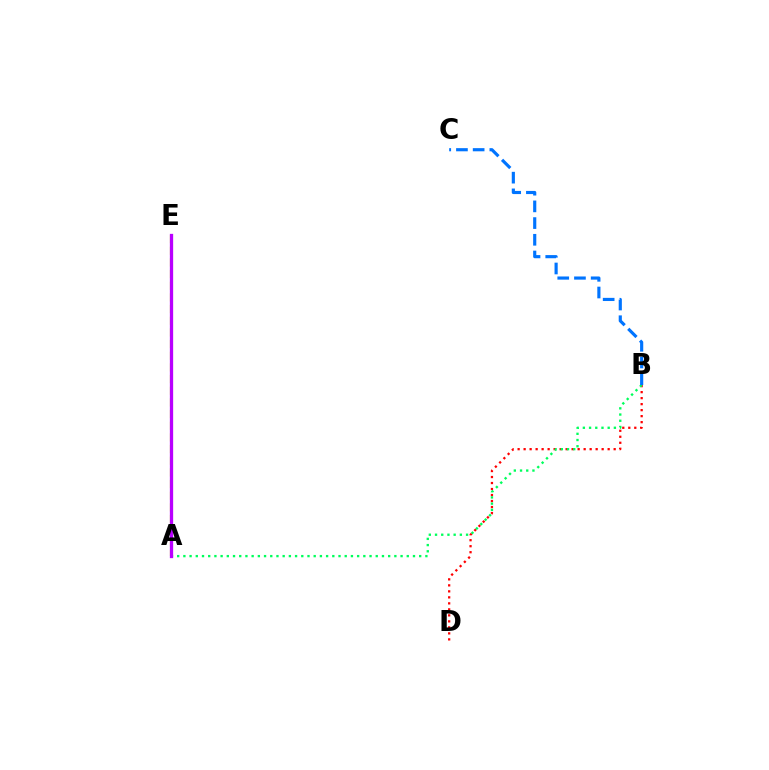{('B', 'D'): [{'color': '#ff0000', 'line_style': 'dotted', 'thickness': 1.63}], ('A', 'E'): [{'color': '#d1ff00', 'line_style': 'dashed', 'thickness': 1.58}, {'color': '#b900ff', 'line_style': 'solid', 'thickness': 2.37}], ('A', 'B'): [{'color': '#00ff5c', 'line_style': 'dotted', 'thickness': 1.69}], ('B', 'C'): [{'color': '#0074ff', 'line_style': 'dashed', 'thickness': 2.27}]}